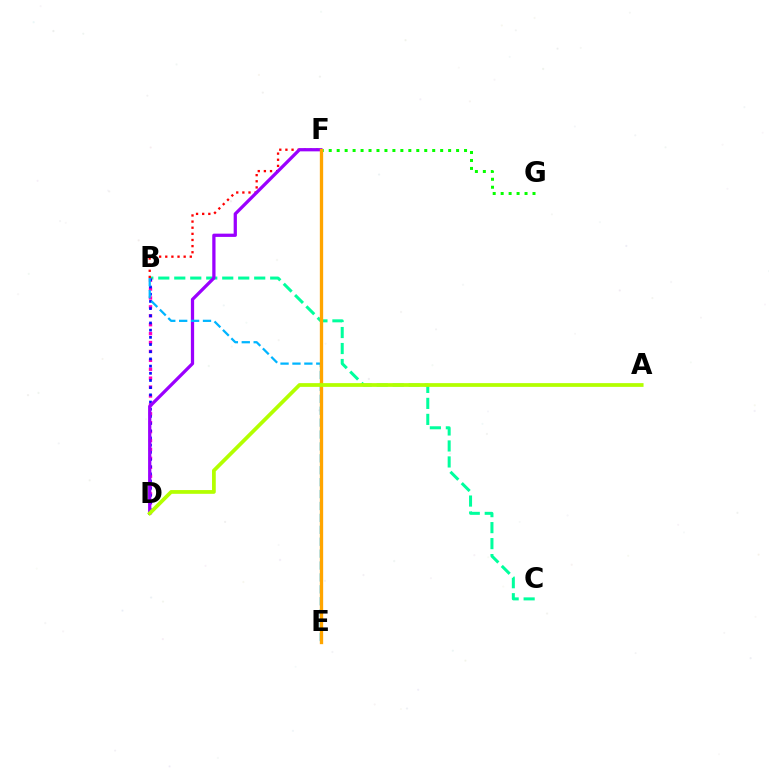{('B', 'C'): [{'color': '#00ff9d', 'line_style': 'dashed', 'thickness': 2.17}], ('B', 'F'): [{'color': '#ff0000', 'line_style': 'dotted', 'thickness': 1.67}], ('B', 'D'): [{'color': '#ff00bd', 'line_style': 'dotted', 'thickness': 2.42}, {'color': '#0010ff', 'line_style': 'dotted', 'thickness': 1.95}], ('F', 'G'): [{'color': '#08ff00', 'line_style': 'dotted', 'thickness': 2.16}], ('D', 'F'): [{'color': '#9b00ff', 'line_style': 'solid', 'thickness': 2.35}], ('B', 'E'): [{'color': '#00b5ff', 'line_style': 'dashed', 'thickness': 1.62}], ('E', 'F'): [{'color': '#ffa500', 'line_style': 'solid', 'thickness': 2.39}], ('A', 'D'): [{'color': '#b3ff00', 'line_style': 'solid', 'thickness': 2.69}]}